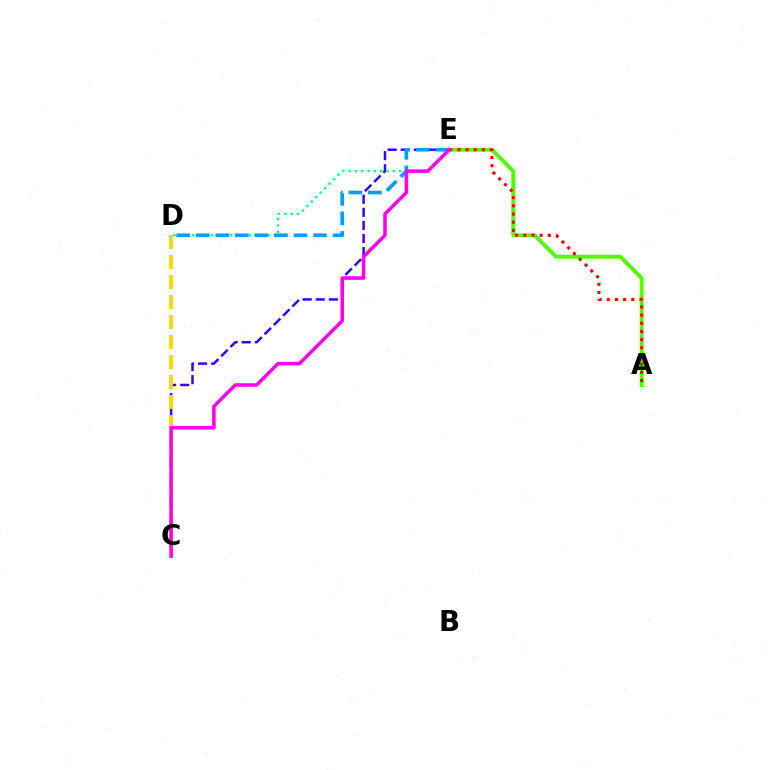{('A', 'E'): [{'color': '#4fff00', 'line_style': 'solid', 'thickness': 2.81}, {'color': '#ff0000', 'line_style': 'dotted', 'thickness': 2.22}], ('C', 'E'): [{'color': '#3700ff', 'line_style': 'dashed', 'thickness': 1.78}, {'color': '#ff00ed', 'line_style': 'solid', 'thickness': 2.53}], ('C', 'D'): [{'color': '#ffd500', 'line_style': 'dashed', 'thickness': 2.72}], ('D', 'E'): [{'color': '#00ff86', 'line_style': 'dotted', 'thickness': 1.71}, {'color': '#009eff', 'line_style': 'dashed', 'thickness': 2.65}]}